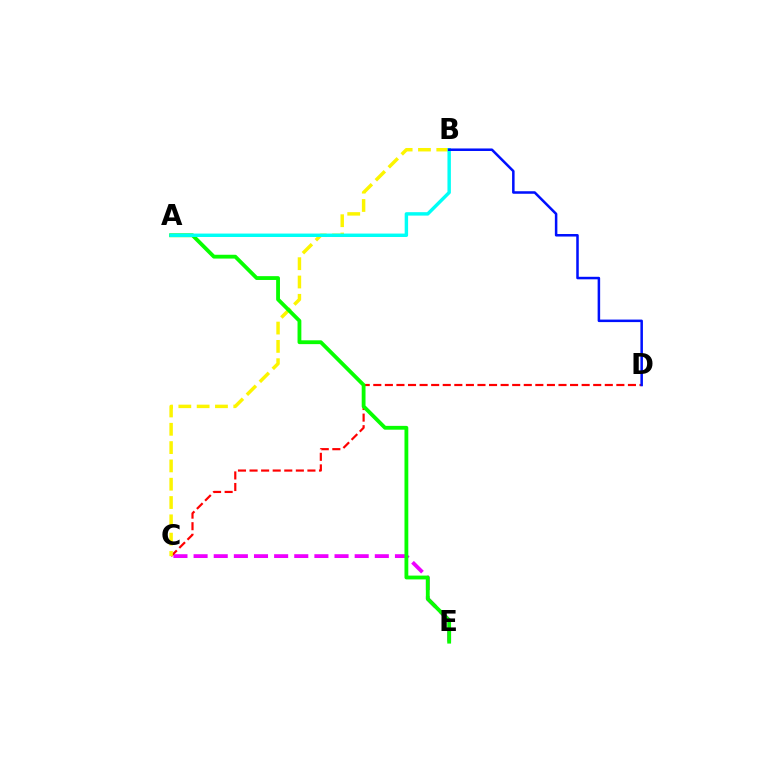{('C', 'E'): [{'color': '#ee00ff', 'line_style': 'dashed', 'thickness': 2.74}], ('C', 'D'): [{'color': '#ff0000', 'line_style': 'dashed', 'thickness': 1.57}], ('B', 'C'): [{'color': '#fcf500', 'line_style': 'dashed', 'thickness': 2.49}], ('A', 'E'): [{'color': '#08ff00', 'line_style': 'solid', 'thickness': 2.75}], ('A', 'B'): [{'color': '#00fff6', 'line_style': 'solid', 'thickness': 2.47}], ('B', 'D'): [{'color': '#0010ff', 'line_style': 'solid', 'thickness': 1.81}]}